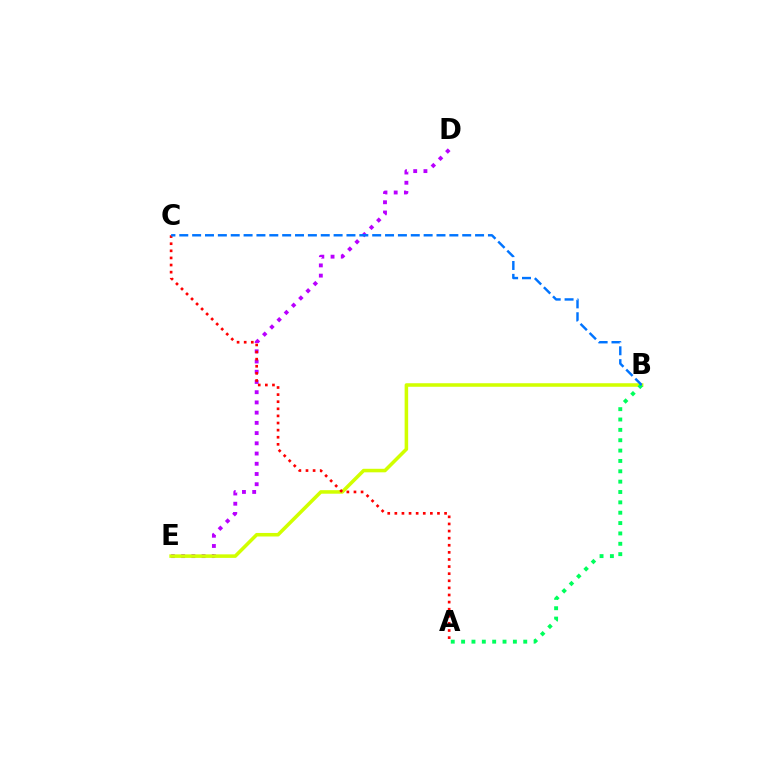{('D', 'E'): [{'color': '#b900ff', 'line_style': 'dotted', 'thickness': 2.78}], ('B', 'E'): [{'color': '#d1ff00', 'line_style': 'solid', 'thickness': 2.55}], ('A', 'B'): [{'color': '#00ff5c', 'line_style': 'dotted', 'thickness': 2.81}], ('A', 'C'): [{'color': '#ff0000', 'line_style': 'dotted', 'thickness': 1.93}], ('B', 'C'): [{'color': '#0074ff', 'line_style': 'dashed', 'thickness': 1.75}]}